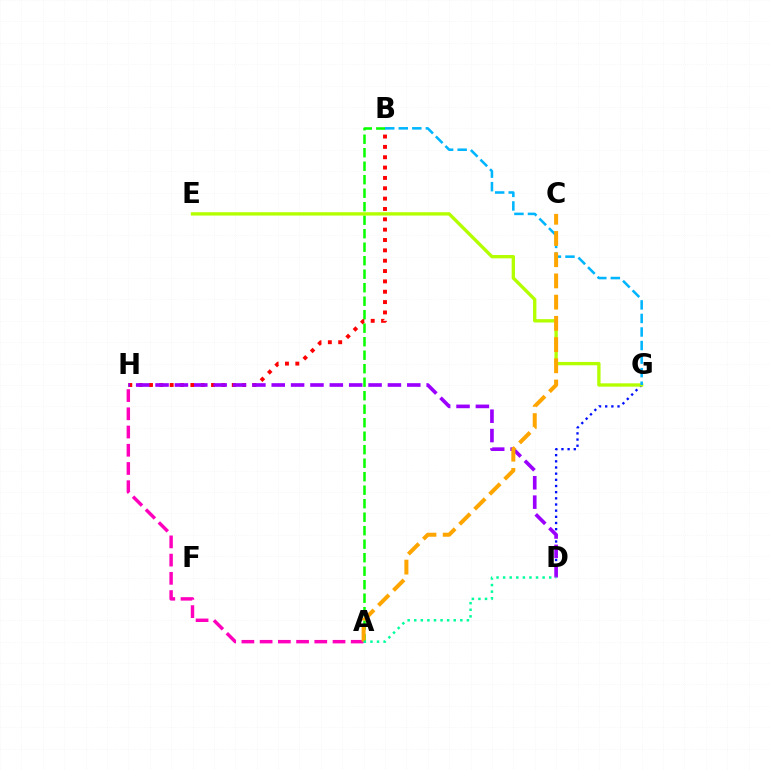{('B', 'H'): [{'color': '#ff0000', 'line_style': 'dotted', 'thickness': 2.81}], ('A', 'B'): [{'color': '#08ff00', 'line_style': 'dashed', 'thickness': 1.83}], ('A', 'H'): [{'color': '#ff00bd', 'line_style': 'dashed', 'thickness': 2.48}], ('D', 'G'): [{'color': '#0010ff', 'line_style': 'dotted', 'thickness': 1.68}], ('D', 'H'): [{'color': '#9b00ff', 'line_style': 'dashed', 'thickness': 2.63}], ('E', 'G'): [{'color': '#b3ff00', 'line_style': 'solid', 'thickness': 2.41}], ('B', 'G'): [{'color': '#00b5ff', 'line_style': 'dashed', 'thickness': 1.84}], ('A', 'C'): [{'color': '#ffa500', 'line_style': 'dashed', 'thickness': 2.88}], ('A', 'D'): [{'color': '#00ff9d', 'line_style': 'dotted', 'thickness': 1.79}]}